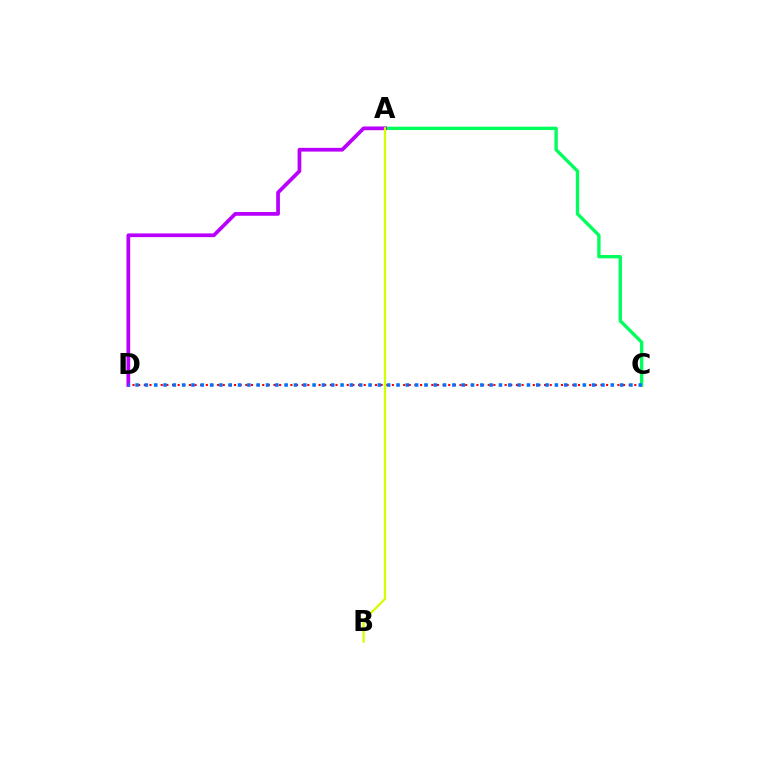{('A', 'C'): [{'color': '#00ff5c', 'line_style': 'solid', 'thickness': 2.41}], ('C', 'D'): [{'color': '#ff0000', 'line_style': 'dotted', 'thickness': 1.53}, {'color': '#0074ff', 'line_style': 'dotted', 'thickness': 2.53}], ('A', 'D'): [{'color': '#b900ff', 'line_style': 'solid', 'thickness': 2.68}], ('A', 'B'): [{'color': '#d1ff00', 'line_style': 'solid', 'thickness': 1.62}]}